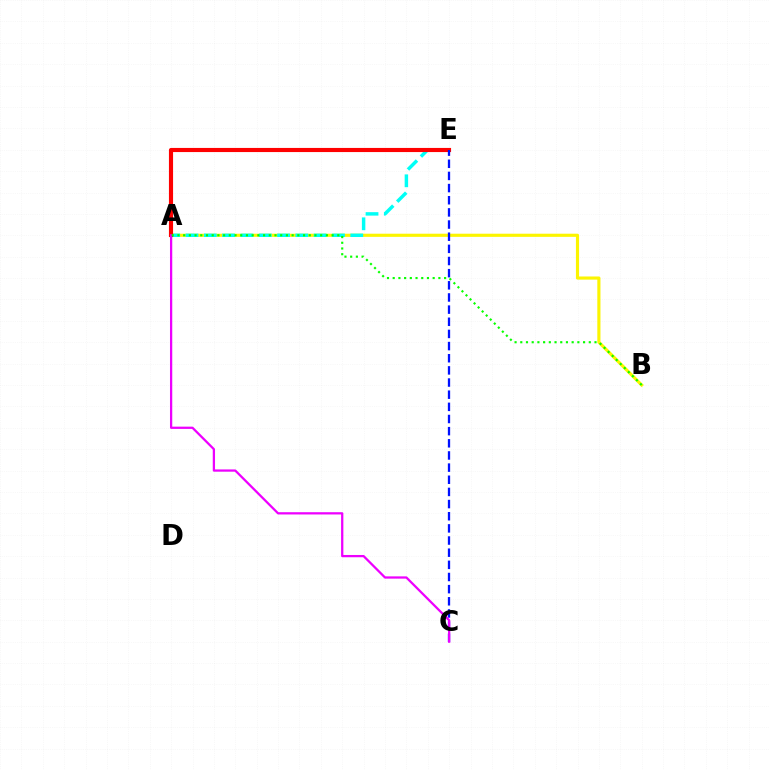{('A', 'B'): [{'color': '#fcf500', 'line_style': 'solid', 'thickness': 2.26}, {'color': '#08ff00', 'line_style': 'dotted', 'thickness': 1.55}], ('A', 'E'): [{'color': '#00fff6', 'line_style': 'dashed', 'thickness': 2.49}, {'color': '#ff0000', 'line_style': 'solid', 'thickness': 2.98}], ('C', 'E'): [{'color': '#0010ff', 'line_style': 'dashed', 'thickness': 1.65}], ('A', 'C'): [{'color': '#ee00ff', 'line_style': 'solid', 'thickness': 1.63}]}